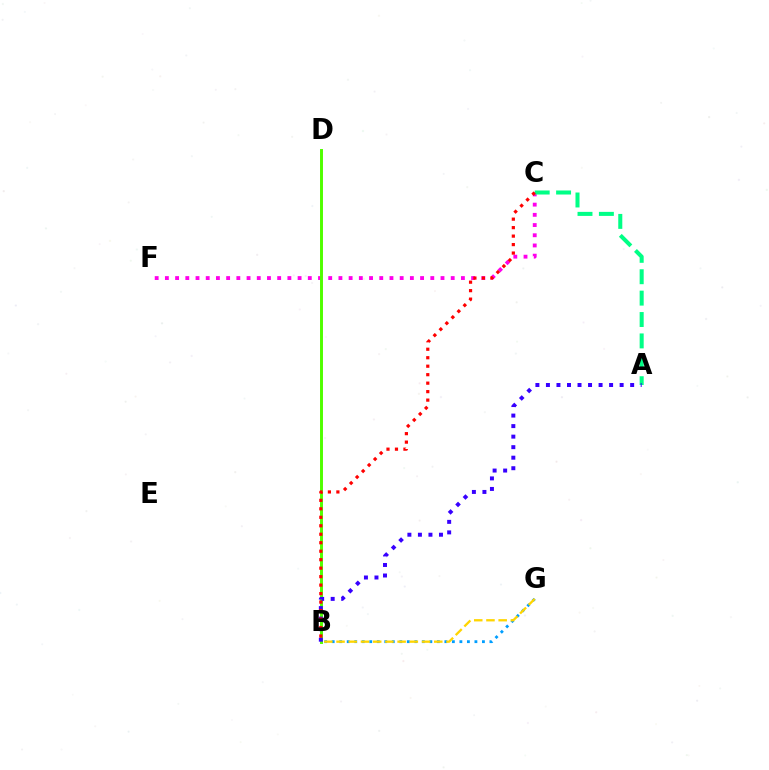{('C', 'F'): [{'color': '#ff00ed', 'line_style': 'dotted', 'thickness': 2.77}], ('A', 'C'): [{'color': '#00ff86', 'line_style': 'dashed', 'thickness': 2.91}], ('B', 'D'): [{'color': '#4fff00', 'line_style': 'solid', 'thickness': 2.12}], ('A', 'B'): [{'color': '#3700ff', 'line_style': 'dotted', 'thickness': 2.86}], ('B', 'G'): [{'color': '#009eff', 'line_style': 'dotted', 'thickness': 2.04}, {'color': '#ffd500', 'line_style': 'dashed', 'thickness': 1.66}], ('B', 'C'): [{'color': '#ff0000', 'line_style': 'dotted', 'thickness': 2.3}]}